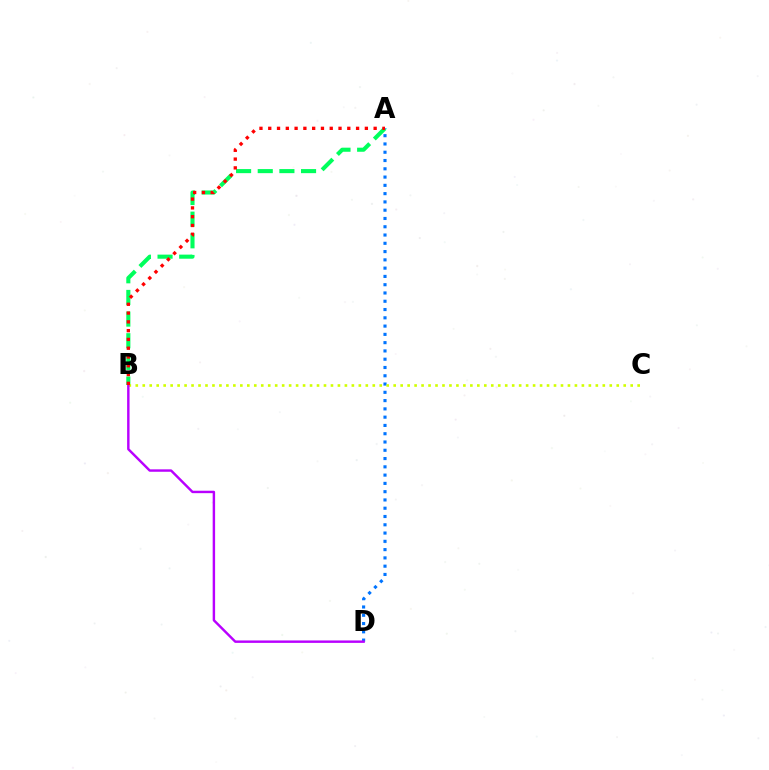{('A', 'B'): [{'color': '#00ff5c', 'line_style': 'dashed', 'thickness': 2.94}, {'color': '#ff0000', 'line_style': 'dotted', 'thickness': 2.39}], ('A', 'D'): [{'color': '#0074ff', 'line_style': 'dotted', 'thickness': 2.25}], ('B', 'C'): [{'color': '#d1ff00', 'line_style': 'dotted', 'thickness': 1.89}], ('B', 'D'): [{'color': '#b900ff', 'line_style': 'solid', 'thickness': 1.75}]}